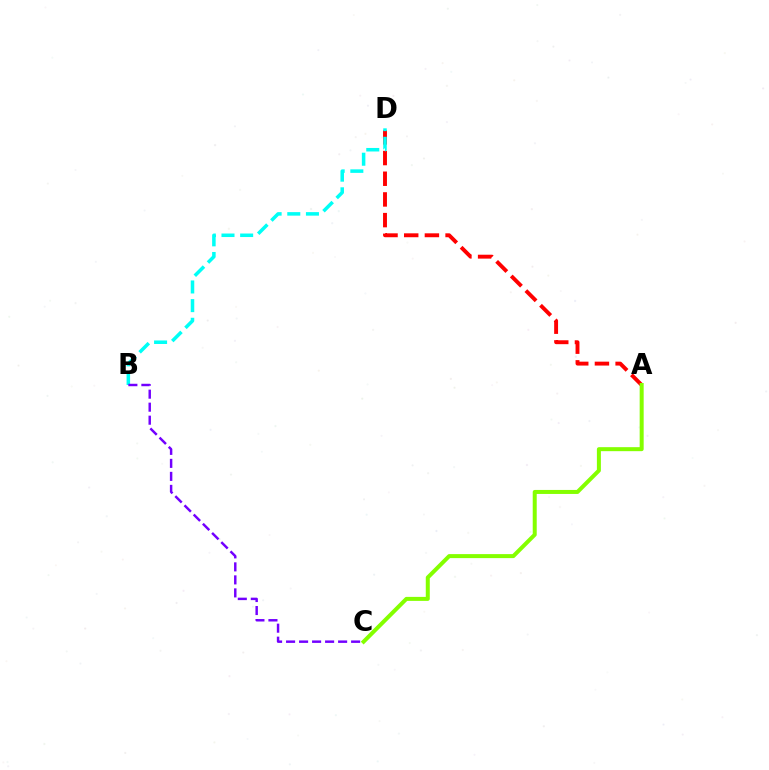{('A', 'D'): [{'color': '#ff0000', 'line_style': 'dashed', 'thickness': 2.81}], ('A', 'C'): [{'color': '#84ff00', 'line_style': 'solid', 'thickness': 2.88}], ('B', 'D'): [{'color': '#00fff6', 'line_style': 'dashed', 'thickness': 2.54}], ('B', 'C'): [{'color': '#7200ff', 'line_style': 'dashed', 'thickness': 1.77}]}